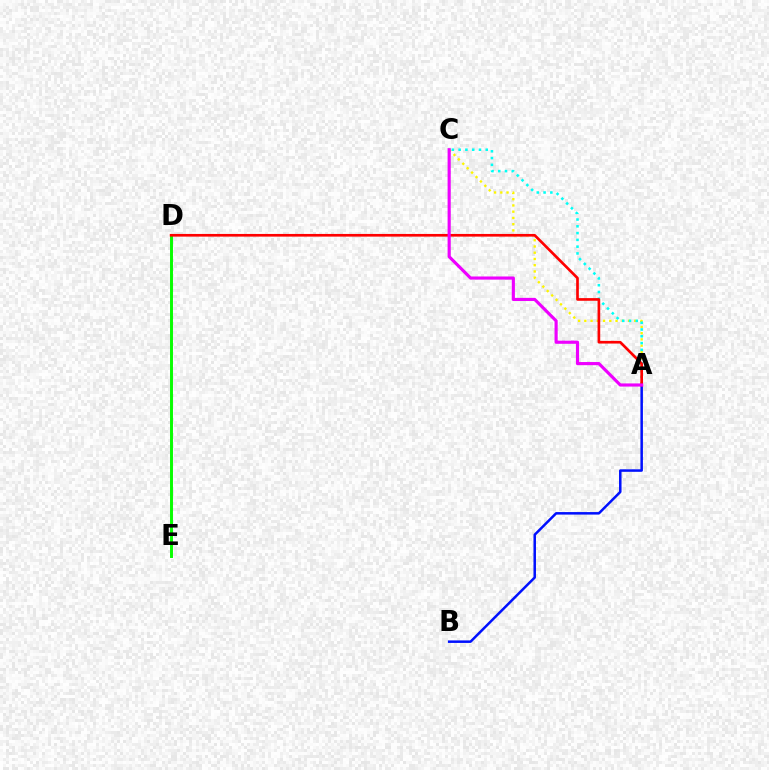{('A', 'C'): [{'color': '#fcf500', 'line_style': 'dotted', 'thickness': 1.7}, {'color': '#00fff6', 'line_style': 'dotted', 'thickness': 1.84}, {'color': '#ee00ff', 'line_style': 'solid', 'thickness': 2.27}], ('D', 'E'): [{'color': '#08ff00', 'line_style': 'solid', 'thickness': 2.12}], ('A', 'B'): [{'color': '#0010ff', 'line_style': 'solid', 'thickness': 1.81}], ('A', 'D'): [{'color': '#ff0000', 'line_style': 'solid', 'thickness': 1.92}]}